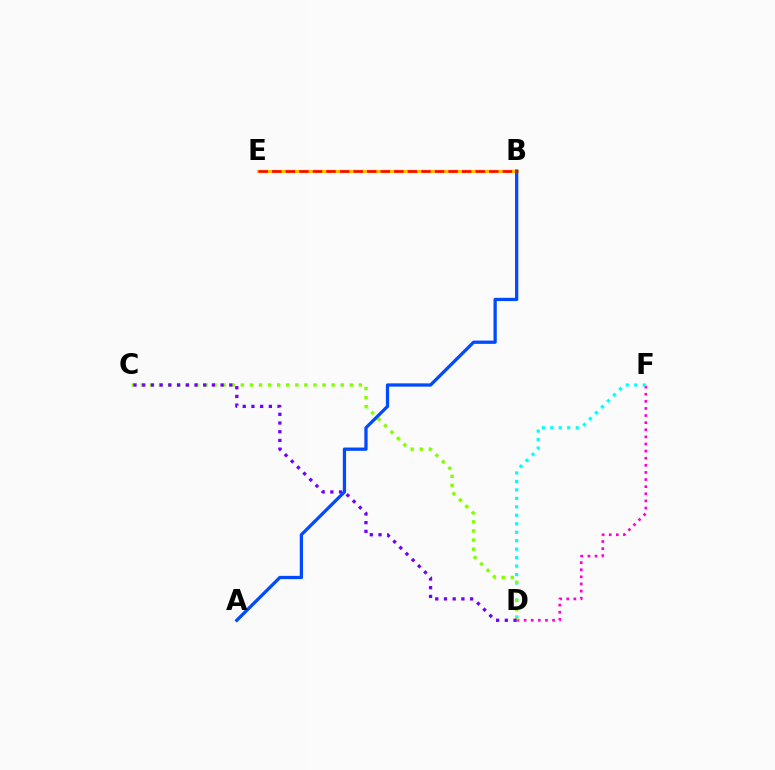{('D', 'F'): [{'color': '#ff00cf', 'line_style': 'dotted', 'thickness': 1.93}, {'color': '#00fff6', 'line_style': 'dotted', 'thickness': 2.3}], ('B', 'E'): [{'color': '#00ff39', 'line_style': 'dashed', 'thickness': 1.55}, {'color': '#ffbd00', 'line_style': 'solid', 'thickness': 2.3}, {'color': '#ff0000', 'line_style': 'dashed', 'thickness': 1.84}], ('C', 'D'): [{'color': '#84ff00', 'line_style': 'dotted', 'thickness': 2.47}, {'color': '#7200ff', 'line_style': 'dotted', 'thickness': 2.37}], ('A', 'B'): [{'color': '#004bff', 'line_style': 'solid', 'thickness': 2.35}]}